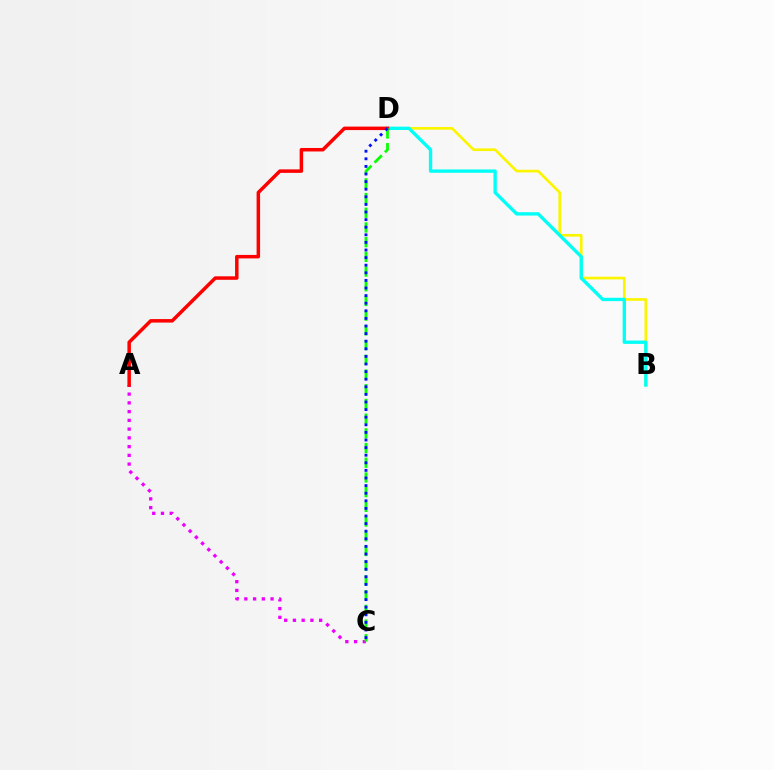{('B', 'D'): [{'color': '#fcf500', 'line_style': 'solid', 'thickness': 1.93}, {'color': '#00fff6', 'line_style': 'solid', 'thickness': 2.41}], ('A', 'C'): [{'color': '#ee00ff', 'line_style': 'dotted', 'thickness': 2.38}], ('A', 'D'): [{'color': '#ff0000', 'line_style': 'solid', 'thickness': 2.51}], ('C', 'D'): [{'color': '#08ff00', 'line_style': 'dashed', 'thickness': 2.0}, {'color': '#0010ff', 'line_style': 'dotted', 'thickness': 2.06}]}